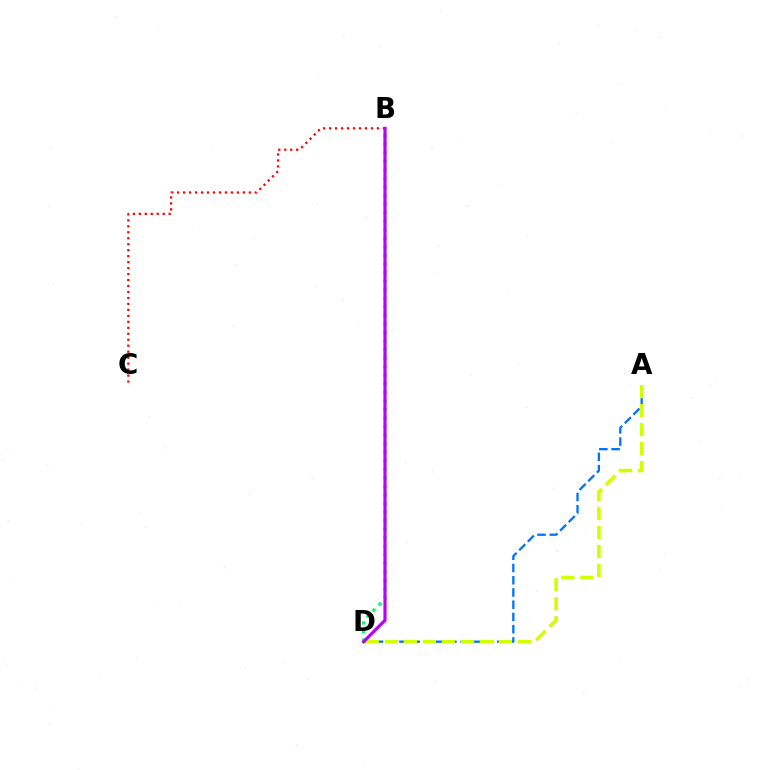{('A', 'D'): [{'color': '#0074ff', 'line_style': 'dashed', 'thickness': 1.66}, {'color': '#d1ff00', 'line_style': 'dashed', 'thickness': 2.58}], ('B', 'C'): [{'color': '#ff0000', 'line_style': 'dotted', 'thickness': 1.62}], ('B', 'D'): [{'color': '#00ff5c', 'line_style': 'dotted', 'thickness': 2.32}, {'color': '#b900ff', 'line_style': 'solid', 'thickness': 2.28}]}